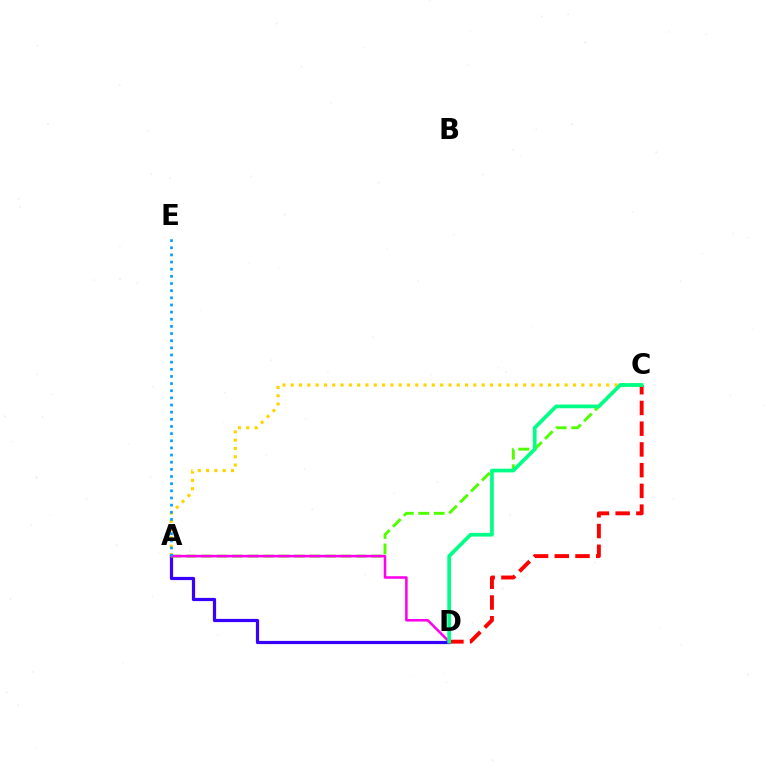{('A', 'D'): [{'color': '#3700ff', 'line_style': 'solid', 'thickness': 2.31}, {'color': '#ff00ed', 'line_style': 'solid', 'thickness': 1.84}], ('A', 'C'): [{'color': '#ffd500', 'line_style': 'dotted', 'thickness': 2.26}, {'color': '#4fff00', 'line_style': 'dashed', 'thickness': 2.1}], ('C', 'D'): [{'color': '#ff0000', 'line_style': 'dashed', 'thickness': 2.82}, {'color': '#00ff86', 'line_style': 'solid', 'thickness': 2.67}], ('A', 'E'): [{'color': '#009eff', 'line_style': 'dotted', 'thickness': 1.94}]}